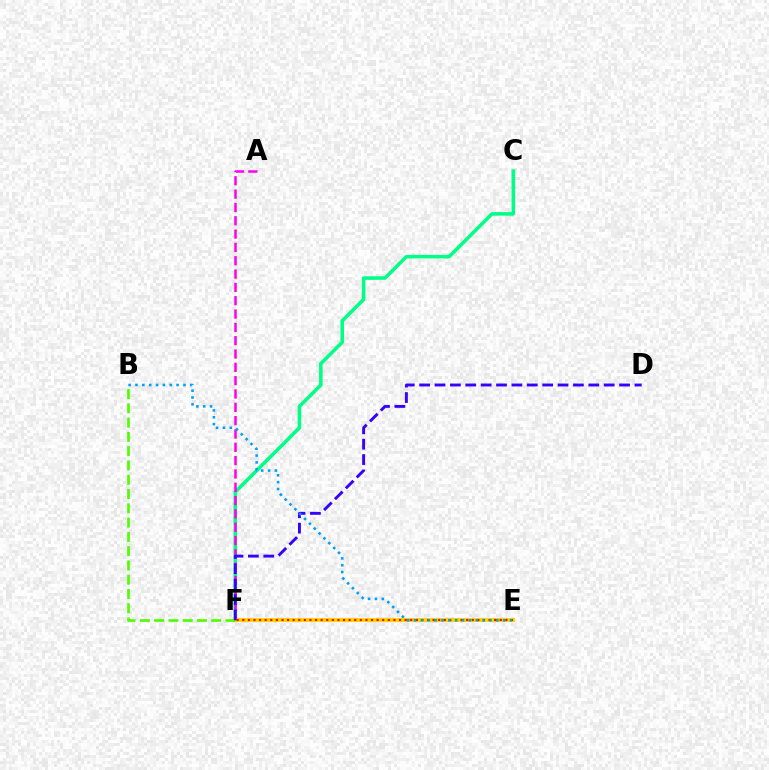{('C', 'F'): [{'color': '#00ff86', 'line_style': 'solid', 'thickness': 2.56}], ('A', 'F'): [{'color': '#ff00ed', 'line_style': 'dashed', 'thickness': 1.81}], ('E', 'F'): [{'color': '#ffd500', 'line_style': 'solid', 'thickness': 2.94}, {'color': '#ff0000', 'line_style': 'dotted', 'thickness': 1.52}], ('B', 'F'): [{'color': '#4fff00', 'line_style': 'dashed', 'thickness': 1.94}], ('D', 'F'): [{'color': '#3700ff', 'line_style': 'dashed', 'thickness': 2.09}], ('B', 'E'): [{'color': '#009eff', 'line_style': 'dotted', 'thickness': 1.86}]}